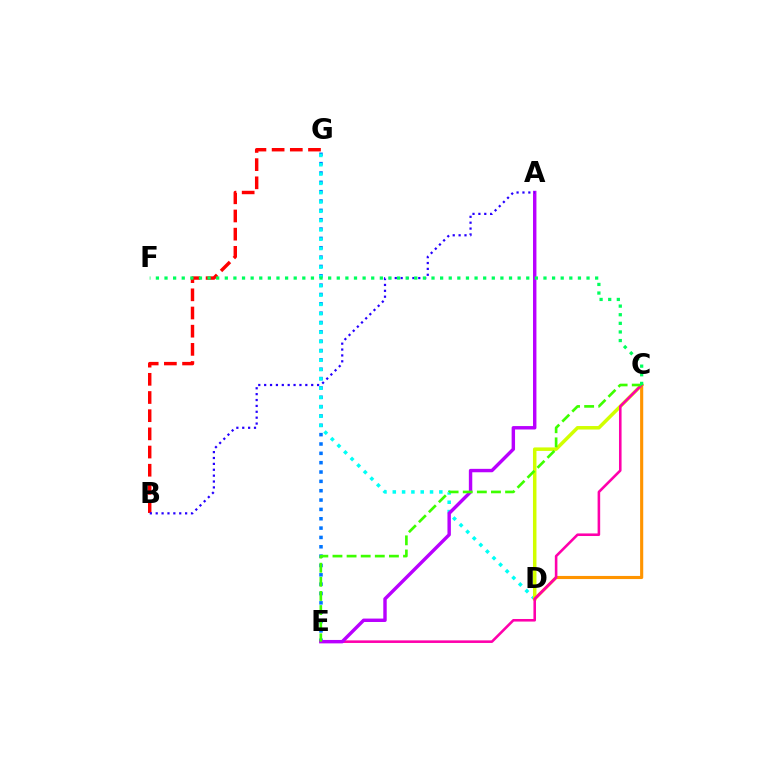{('E', 'G'): [{'color': '#0074ff', 'line_style': 'dotted', 'thickness': 2.54}], ('D', 'G'): [{'color': '#00fff6', 'line_style': 'dotted', 'thickness': 2.53}], ('C', 'D'): [{'color': '#d1ff00', 'line_style': 'solid', 'thickness': 2.52}, {'color': '#ff9400', 'line_style': 'solid', 'thickness': 2.25}], ('B', 'G'): [{'color': '#ff0000', 'line_style': 'dashed', 'thickness': 2.47}], ('C', 'E'): [{'color': '#ff00ac', 'line_style': 'solid', 'thickness': 1.86}, {'color': '#3dff00', 'line_style': 'dashed', 'thickness': 1.92}], ('A', 'E'): [{'color': '#b900ff', 'line_style': 'solid', 'thickness': 2.46}], ('A', 'B'): [{'color': '#2500ff', 'line_style': 'dotted', 'thickness': 1.6}], ('C', 'F'): [{'color': '#00ff5c', 'line_style': 'dotted', 'thickness': 2.34}]}